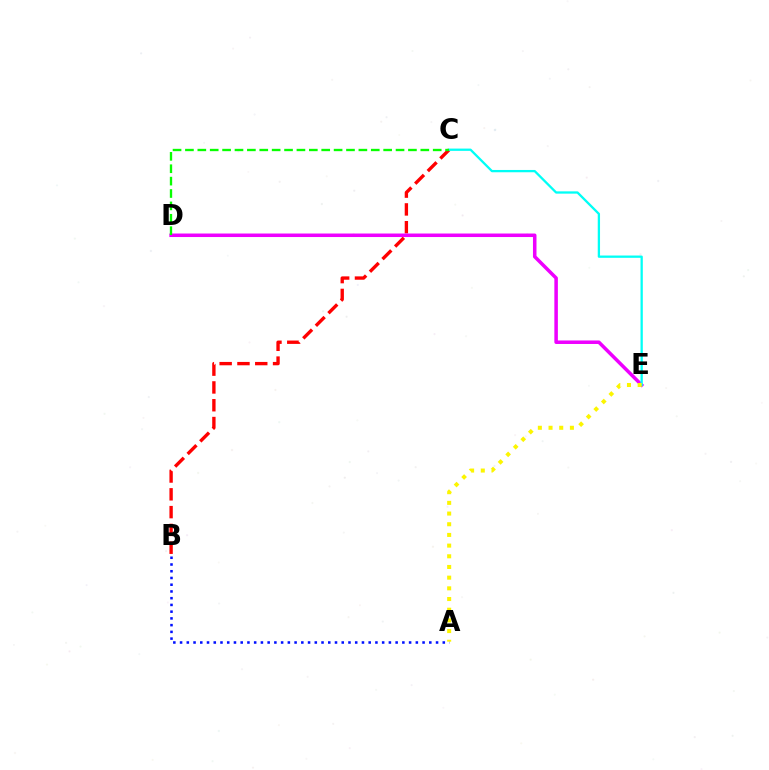{('A', 'B'): [{'color': '#0010ff', 'line_style': 'dotted', 'thickness': 1.83}], ('B', 'C'): [{'color': '#ff0000', 'line_style': 'dashed', 'thickness': 2.42}], ('D', 'E'): [{'color': '#ee00ff', 'line_style': 'solid', 'thickness': 2.53}], ('C', 'E'): [{'color': '#00fff6', 'line_style': 'solid', 'thickness': 1.65}], ('C', 'D'): [{'color': '#08ff00', 'line_style': 'dashed', 'thickness': 1.68}], ('A', 'E'): [{'color': '#fcf500', 'line_style': 'dotted', 'thickness': 2.9}]}